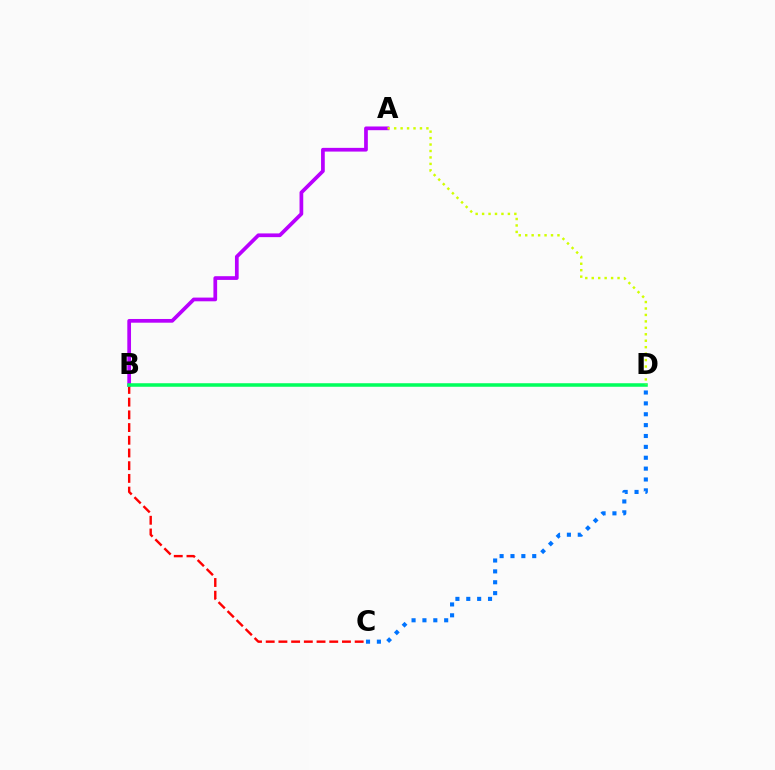{('B', 'C'): [{'color': '#ff0000', 'line_style': 'dashed', 'thickness': 1.73}], ('A', 'B'): [{'color': '#b900ff', 'line_style': 'solid', 'thickness': 2.68}], ('C', 'D'): [{'color': '#0074ff', 'line_style': 'dotted', 'thickness': 2.95}], ('B', 'D'): [{'color': '#00ff5c', 'line_style': 'solid', 'thickness': 2.54}], ('A', 'D'): [{'color': '#d1ff00', 'line_style': 'dotted', 'thickness': 1.75}]}